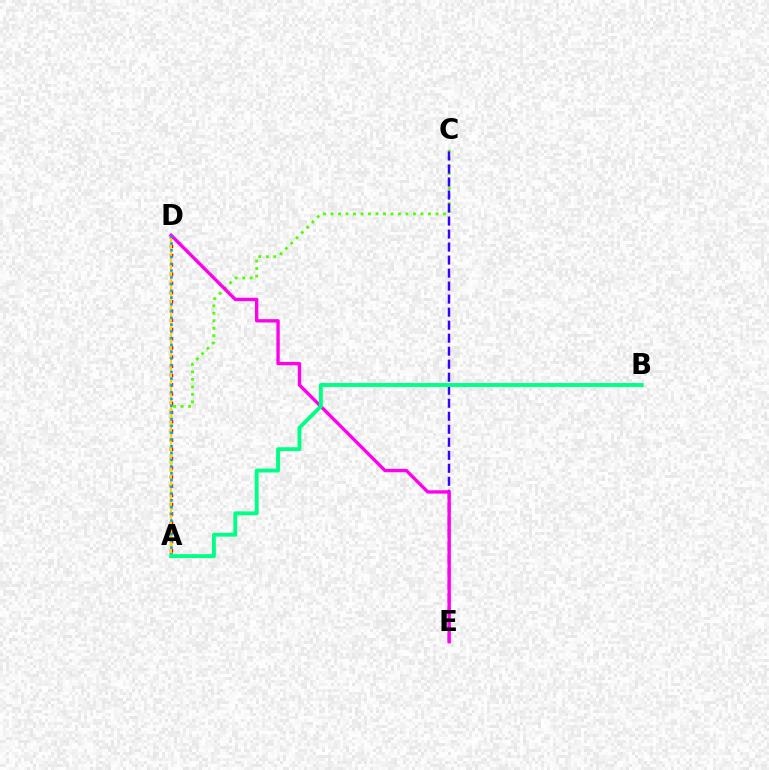{('A', 'C'): [{'color': '#4fff00', 'line_style': 'dotted', 'thickness': 2.04}], ('A', 'D'): [{'color': '#ff0000', 'line_style': 'dotted', 'thickness': 2.51}, {'color': '#ffd500', 'line_style': 'solid', 'thickness': 1.53}, {'color': '#009eff', 'line_style': 'dotted', 'thickness': 1.84}], ('C', 'E'): [{'color': '#3700ff', 'line_style': 'dashed', 'thickness': 1.77}], ('D', 'E'): [{'color': '#ff00ed', 'line_style': 'solid', 'thickness': 2.41}], ('A', 'B'): [{'color': '#00ff86', 'line_style': 'solid', 'thickness': 2.81}]}